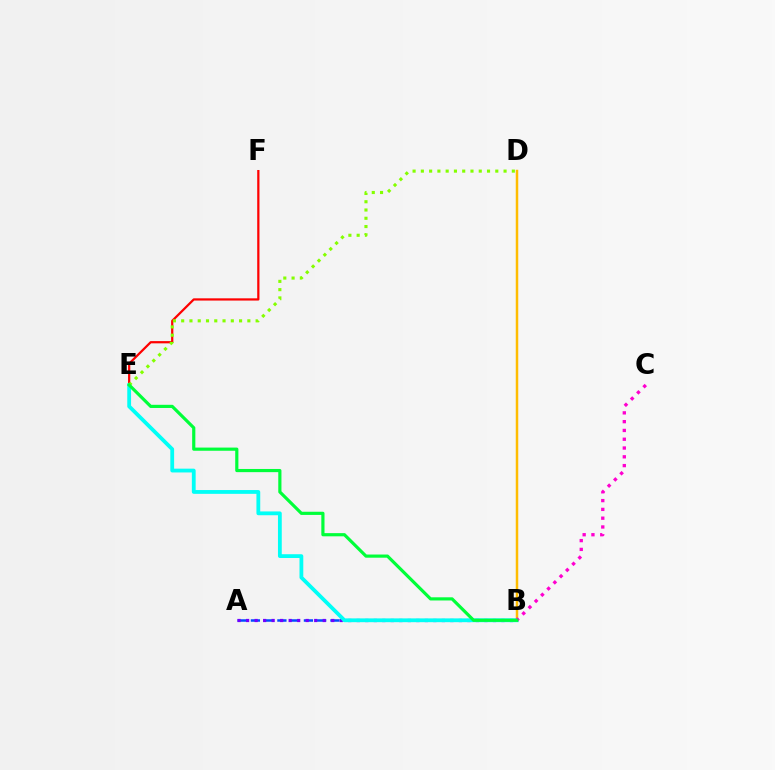{('B', 'D'): [{'color': '#ffbd00', 'line_style': 'solid', 'thickness': 1.8}], ('A', 'B'): [{'color': '#004bff', 'line_style': 'dashed', 'thickness': 1.8}, {'color': '#7200ff', 'line_style': 'dotted', 'thickness': 2.31}], ('E', 'F'): [{'color': '#ff0000', 'line_style': 'solid', 'thickness': 1.61}], ('B', 'E'): [{'color': '#00fff6', 'line_style': 'solid', 'thickness': 2.73}, {'color': '#00ff39', 'line_style': 'solid', 'thickness': 2.29}], ('B', 'C'): [{'color': '#ff00cf', 'line_style': 'dotted', 'thickness': 2.39}], ('D', 'E'): [{'color': '#84ff00', 'line_style': 'dotted', 'thickness': 2.25}]}